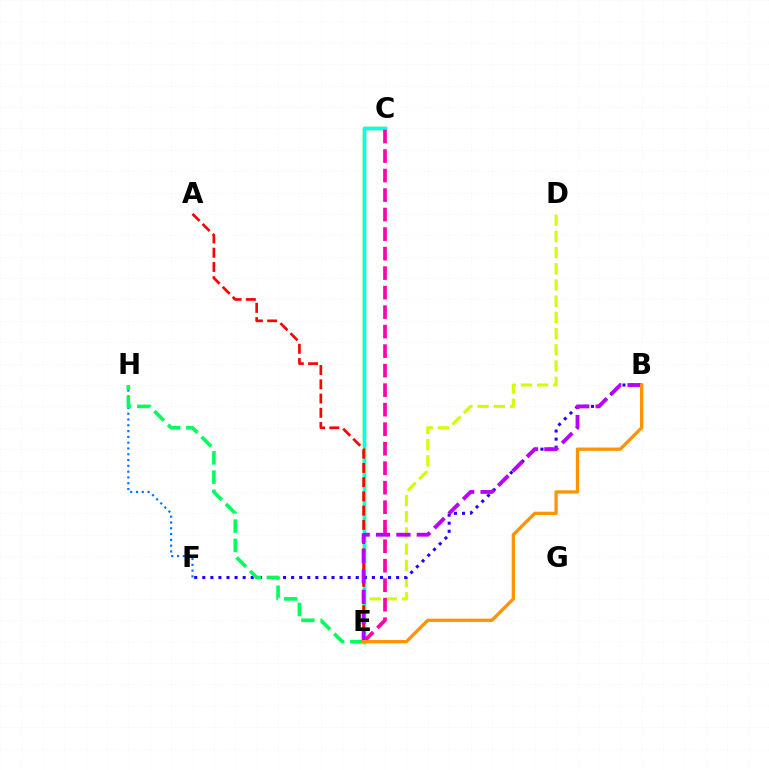{('F', 'H'): [{'color': '#0074ff', 'line_style': 'dotted', 'thickness': 1.57}], ('D', 'E'): [{'color': '#d1ff00', 'line_style': 'dashed', 'thickness': 2.2}], ('C', 'E'): [{'color': '#3dff00', 'line_style': 'solid', 'thickness': 2.5}, {'color': '#00fff6', 'line_style': 'solid', 'thickness': 2.43}, {'color': '#ff00ac', 'line_style': 'dashed', 'thickness': 2.65}], ('A', 'E'): [{'color': '#ff0000', 'line_style': 'dashed', 'thickness': 1.93}], ('B', 'F'): [{'color': '#2500ff', 'line_style': 'dotted', 'thickness': 2.19}], ('E', 'H'): [{'color': '#00ff5c', 'line_style': 'dashed', 'thickness': 2.62}], ('B', 'E'): [{'color': '#b900ff', 'line_style': 'dashed', 'thickness': 2.77}, {'color': '#ff9400', 'line_style': 'solid', 'thickness': 2.39}]}